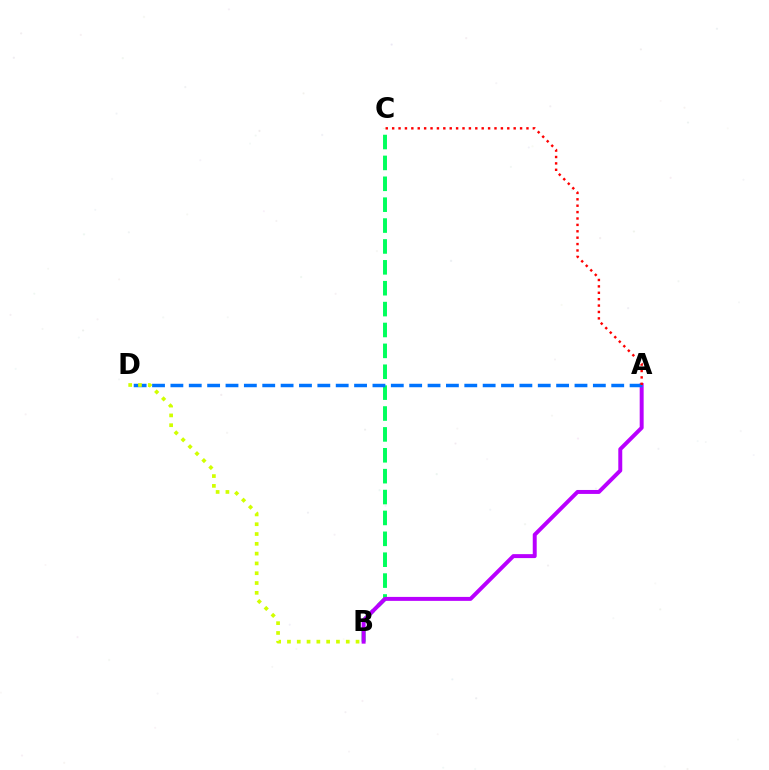{('B', 'C'): [{'color': '#00ff5c', 'line_style': 'dashed', 'thickness': 2.84}], ('A', 'B'): [{'color': '#b900ff', 'line_style': 'solid', 'thickness': 2.85}], ('A', 'D'): [{'color': '#0074ff', 'line_style': 'dashed', 'thickness': 2.5}], ('B', 'D'): [{'color': '#d1ff00', 'line_style': 'dotted', 'thickness': 2.66}], ('A', 'C'): [{'color': '#ff0000', 'line_style': 'dotted', 'thickness': 1.74}]}